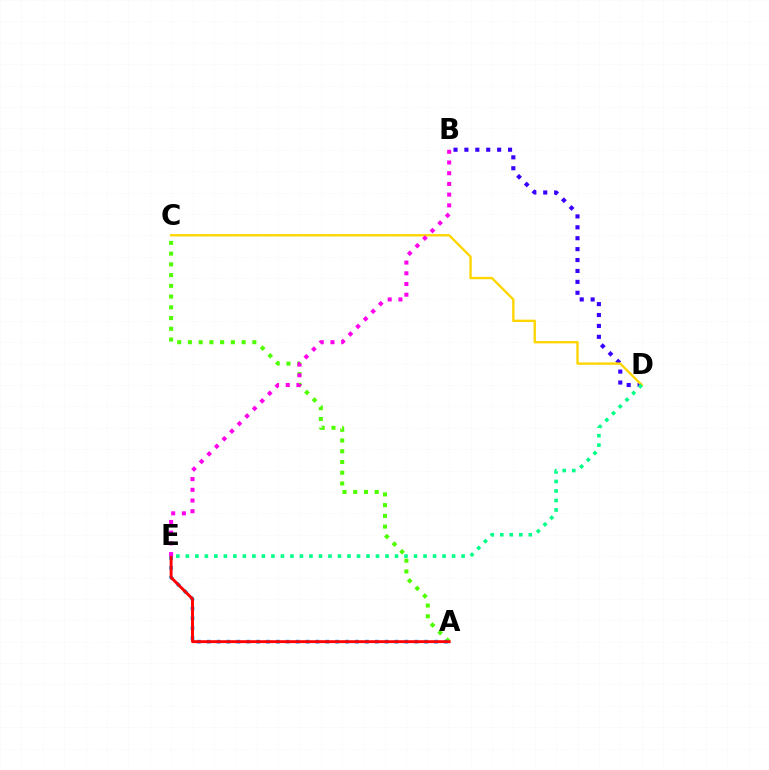{('A', 'C'): [{'color': '#4fff00', 'line_style': 'dotted', 'thickness': 2.92}], ('B', 'D'): [{'color': '#3700ff', 'line_style': 'dotted', 'thickness': 2.96}], ('A', 'E'): [{'color': '#009eff', 'line_style': 'dotted', 'thickness': 2.69}, {'color': '#ff0000', 'line_style': 'solid', 'thickness': 2.09}], ('C', 'D'): [{'color': '#ffd500', 'line_style': 'solid', 'thickness': 1.69}], ('B', 'E'): [{'color': '#ff00ed', 'line_style': 'dotted', 'thickness': 2.91}], ('D', 'E'): [{'color': '#00ff86', 'line_style': 'dotted', 'thickness': 2.58}]}